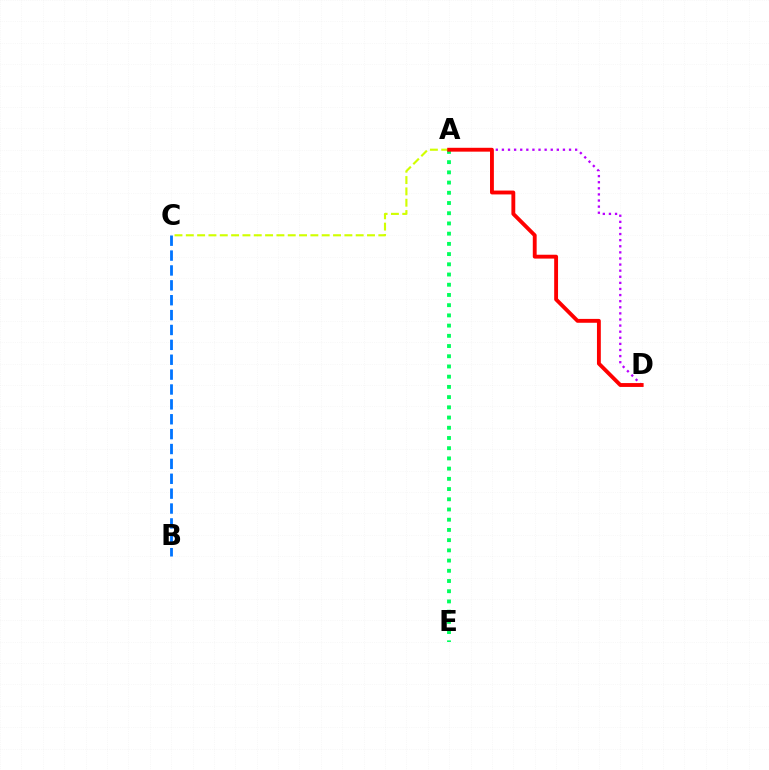{('B', 'C'): [{'color': '#0074ff', 'line_style': 'dashed', 'thickness': 2.02}], ('A', 'C'): [{'color': '#d1ff00', 'line_style': 'dashed', 'thickness': 1.54}], ('A', 'D'): [{'color': '#b900ff', 'line_style': 'dotted', 'thickness': 1.66}, {'color': '#ff0000', 'line_style': 'solid', 'thickness': 2.78}], ('A', 'E'): [{'color': '#00ff5c', 'line_style': 'dotted', 'thickness': 2.78}]}